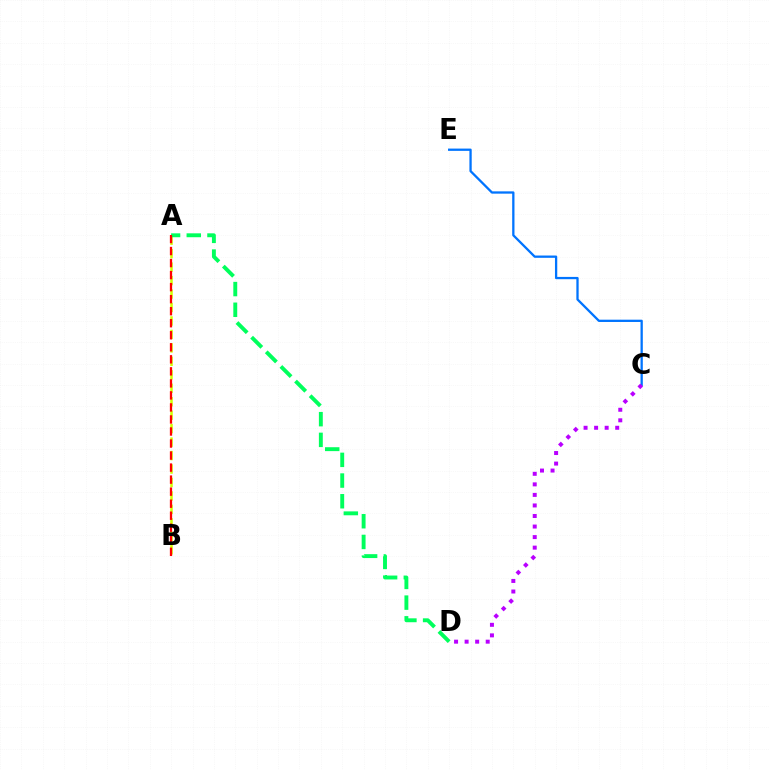{('C', 'E'): [{'color': '#0074ff', 'line_style': 'solid', 'thickness': 1.65}], ('A', 'B'): [{'color': '#d1ff00', 'line_style': 'dashed', 'thickness': 1.83}, {'color': '#ff0000', 'line_style': 'dashed', 'thickness': 1.63}], ('A', 'D'): [{'color': '#00ff5c', 'line_style': 'dashed', 'thickness': 2.81}], ('C', 'D'): [{'color': '#b900ff', 'line_style': 'dotted', 'thickness': 2.87}]}